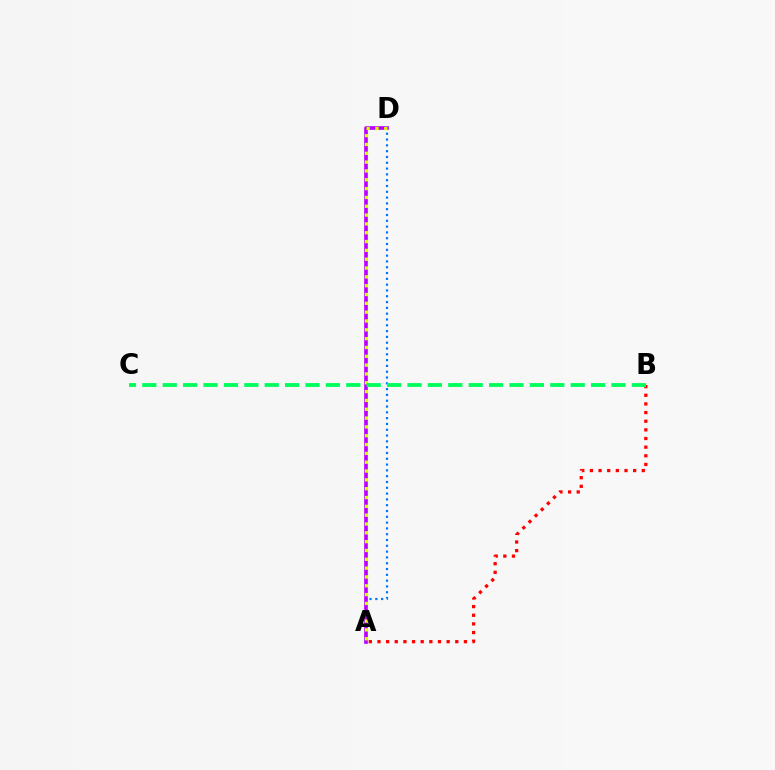{('A', 'D'): [{'color': '#0074ff', 'line_style': 'dotted', 'thickness': 1.58}, {'color': '#b900ff', 'line_style': 'solid', 'thickness': 2.63}, {'color': '#d1ff00', 'line_style': 'dotted', 'thickness': 2.4}], ('A', 'B'): [{'color': '#ff0000', 'line_style': 'dotted', 'thickness': 2.35}], ('B', 'C'): [{'color': '#00ff5c', 'line_style': 'dashed', 'thickness': 2.77}]}